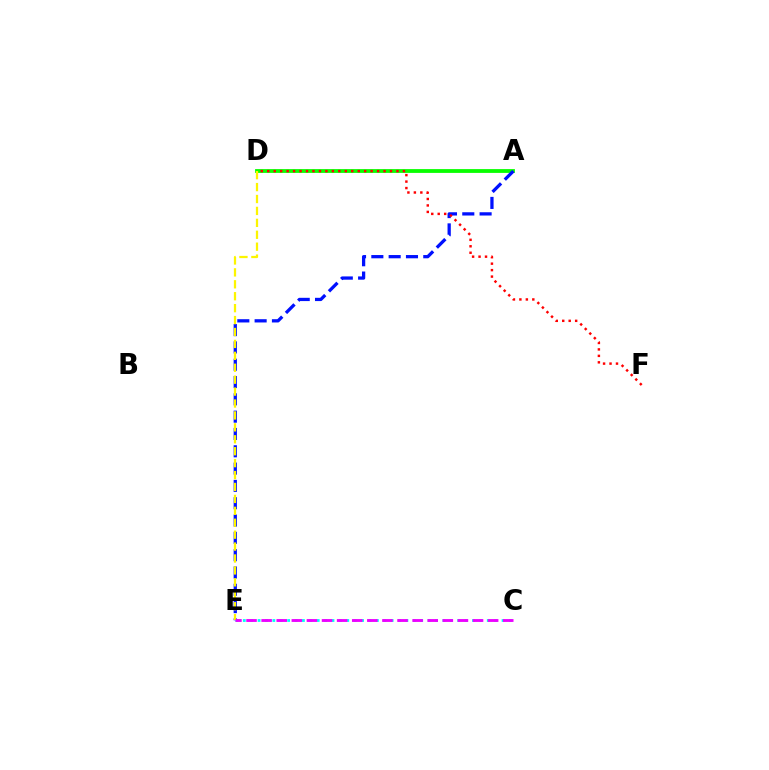{('A', 'D'): [{'color': '#08ff00', 'line_style': 'solid', 'thickness': 2.74}], ('A', 'E'): [{'color': '#0010ff', 'line_style': 'dashed', 'thickness': 2.35}], ('C', 'E'): [{'color': '#00fff6', 'line_style': 'dotted', 'thickness': 2.01}, {'color': '#ee00ff', 'line_style': 'dashed', 'thickness': 2.05}], ('D', 'F'): [{'color': '#ff0000', 'line_style': 'dotted', 'thickness': 1.76}], ('D', 'E'): [{'color': '#fcf500', 'line_style': 'dashed', 'thickness': 1.62}]}